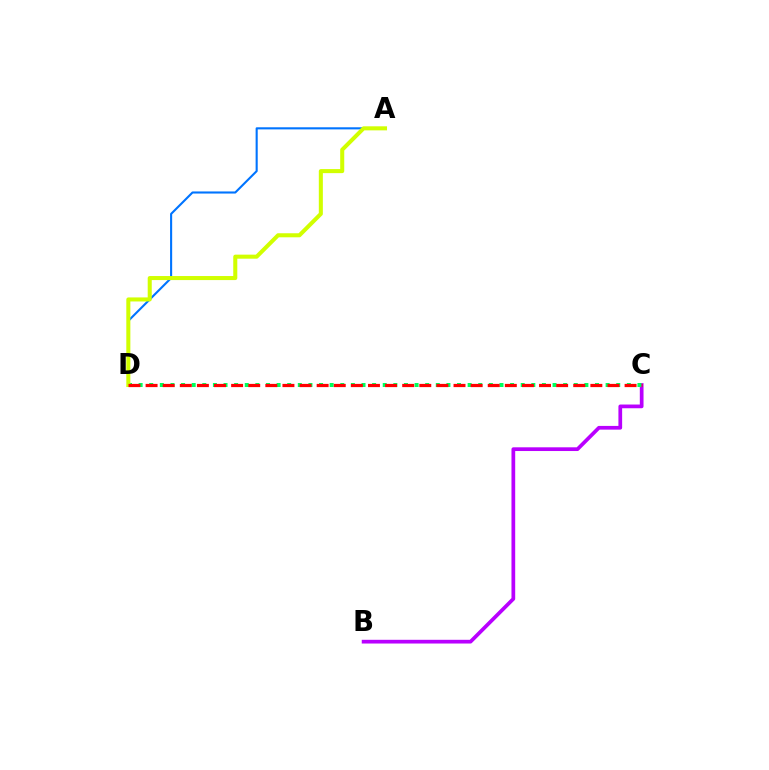{('B', 'C'): [{'color': '#b900ff', 'line_style': 'solid', 'thickness': 2.68}], ('C', 'D'): [{'color': '#00ff5c', 'line_style': 'dotted', 'thickness': 2.88}, {'color': '#ff0000', 'line_style': 'dashed', 'thickness': 2.32}], ('A', 'D'): [{'color': '#0074ff', 'line_style': 'solid', 'thickness': 1.51}, {'color': '#d1ff00', 'line_style': 'solid', 'thickness': 2.91}]}